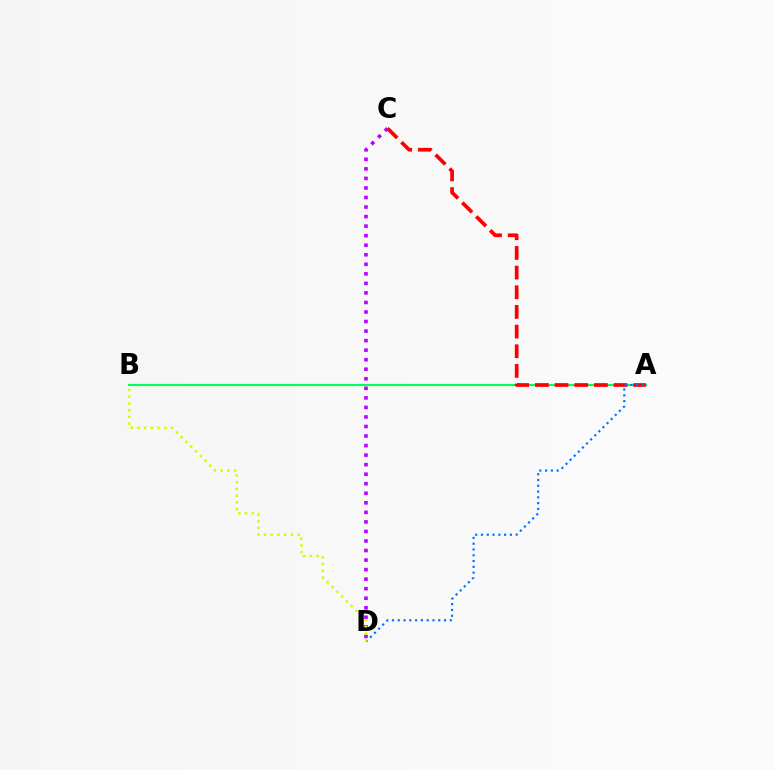{('A', 'B'): [{'color': '#00ff5c', 'line_style': 'solid', 'thickness': 1.54}], ('A', 'C'): [{'color': '#ff0000', 'line_style': 'dashed', 'thickness': 2.67}], ('C', 'D'): [{'color': '#b900ff', 'line_style': 'dotted', 'thickness': 2.59}], ('A', 'D'): [{'color': '#0074ff', 'line_style': 'dotted', 'thickness': 1.57}], ('B', 'D'): [{'color': '#d1ff00', 'line_style': 'dotted', 'thickness': 1.83}]}